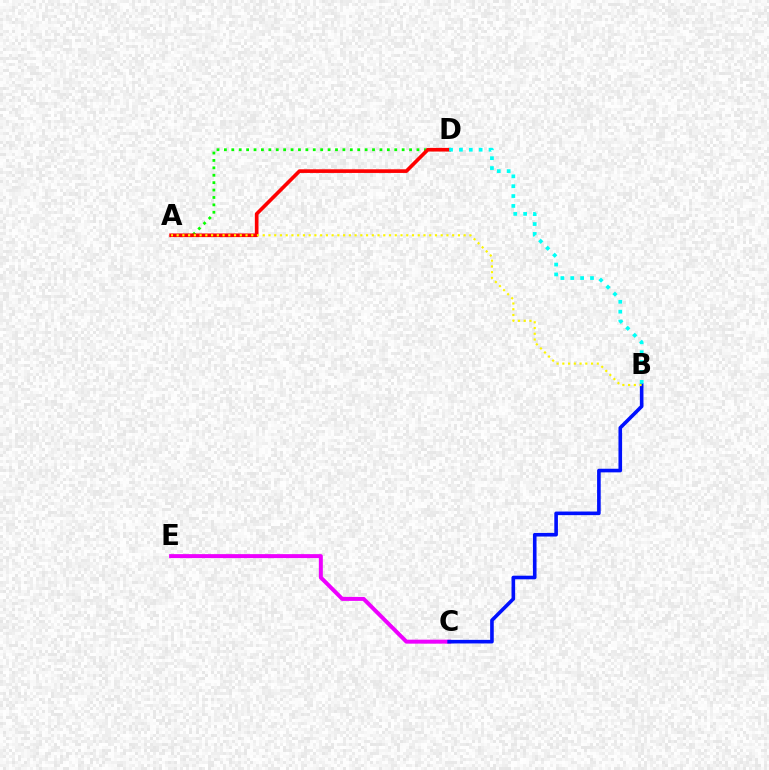{('A', 'D'): [{'color': '#08ff00', 'line_style': 'dotted', 'thickness': 2.01}, {'color': '#ff0000', 'line_style': 'solid', 'thickness': 2.63}], ('C', 'E'): [{'color': '#ee00ff', 'line_style': 'solid', 'thickness': 2.87}], ('B', 'C'): [{'color': '#0010ff', 'line_style': 'solid', 'thickness': 2.6}], ('A', 'B'): [{'color': '#fcf500', 'line_style': 'dotted', 'thickness': 1.56}], ('B', 'D'): [{'color': '#00fff6', 'line_style': 'dotted', 'thickness': 2.68}]}